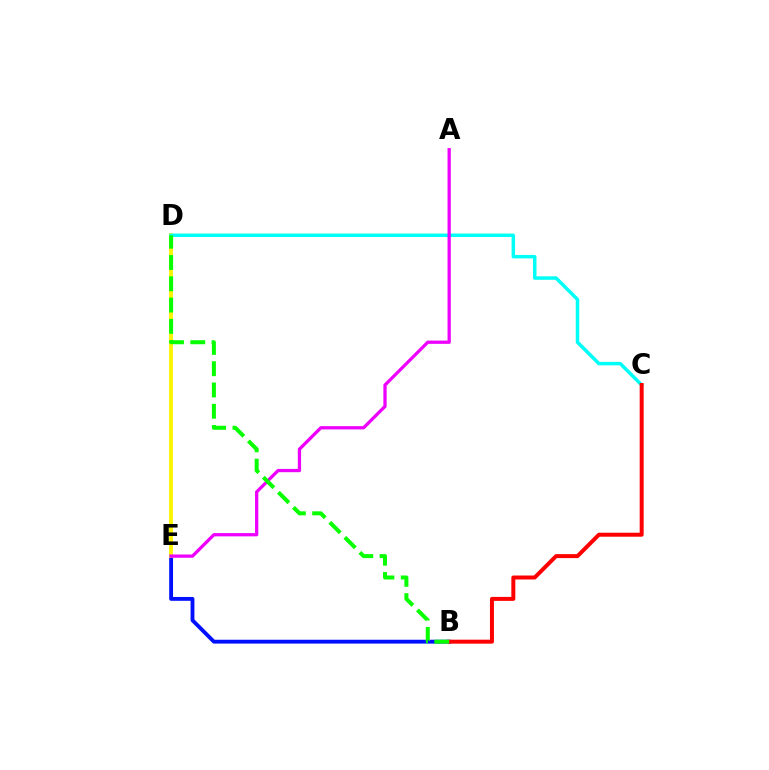{('B', 'E'): [{'color': '#0010ff', 'line_style': 'solid', 'thickness': 2.77}], ('D', 'E'): [{'color': '#fcf500', 'line_style': 'solid', 'thickness': 2.77}], ('C', 'D'): [{'color': '#00fff6', 'line_style': 'solid', 'thickness': 2.5}], ('A', 'E'): [{'color': '#ee00ff', 'line_style': 'solid', 'thickness': 2.35}], ('B', 'C'): [{'color': '#ff0000', 'line_style': 'solid', 'thickness': 2.86}], ('B', 'D'): [{'color': '#08ff00', 'line_style': 'dashed', 'thickness': 2.89}]}